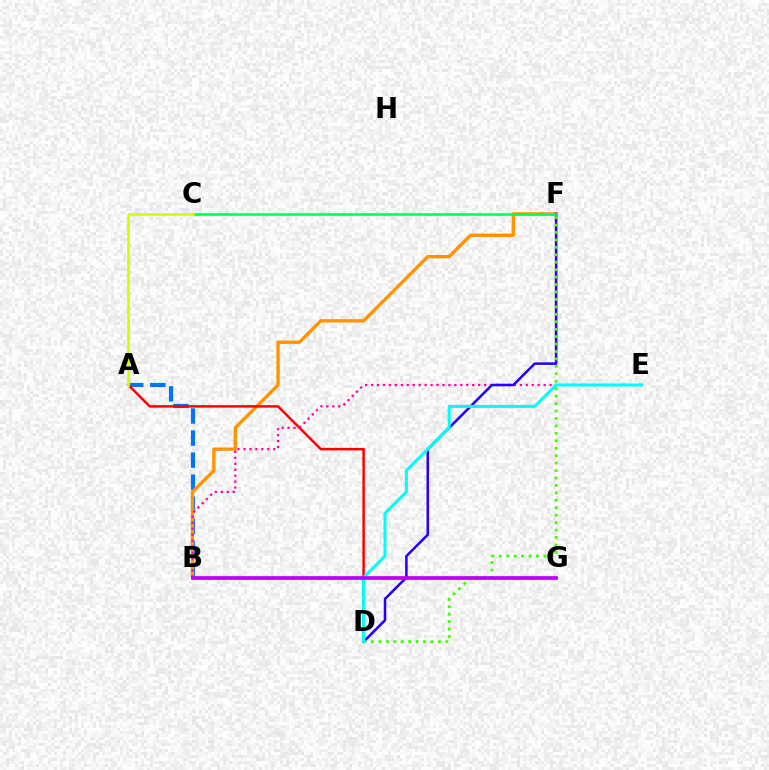{('A', 'B'): [{'color': '#0074ff', 'line_style': 'dashed', 'thickness': 3.0}], ('B', 'F'): [{'color': '#ff9400', 'line_style': 'solid', 'thickness': 2.41}], ('A', 'D'): [{'color': '#ff0000', 'line_style': 'solid', 'thickness': 1.79}], ('B', 'E'): [{'color': '#ff00ac', 'line_style': 'dotted', 'thickness': 1.62}], ('D', 'F'): [{'color': '#2500ff', 'line_style': 'solid', 'thickness': 1.83}, {'color': '#3dff00', 'line_style': 'dotted', 'thickness': 2.02}], ('D', 'E'): [{'color': '#00fff6', 'line_style': 'solid', 'thickness': 2.18}], ('C', 'F'): [{'color': '#00ff5c', 'line_style': 'solid', 'thickness': 1.9}], ('A', 'C'): [{'color': '#d1ff00', 'line_style': 'solid', 'thickness': 1.99}], ('B', 'G'): [{'color': '#b900ff', 'line_style': 'solid', 'thickness': 2.66}]}